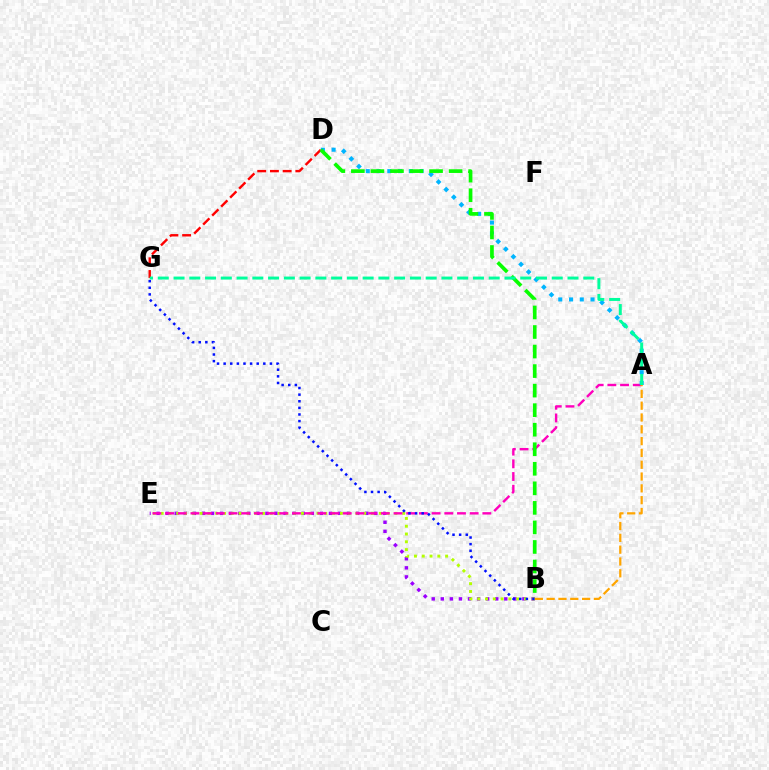{('B', 'E'): [{'color': '#9b00ff', 'line_style': 'dotted', 'thickness': 2.46}, {'color': '#b3ff00', 'line_style': 'dotted', 'thickness': 2.12}], ('A', 'E'): [{'color': '#ff00bd', 'line_style': 'dashed', 'thickness': 1.72}], ('D', 'G'): [{'color': '#ff0000', 'line_style': 'dashed', 'thickness': 1.73}], ('A', 'D'): [{'color': '#00b5ff', 'line_style': 'dotted', 'thickness': 2.92}], ('B', 'D'): [{'color': '#08ff00', 'line_style': 'dashed', 'thickness': 2.65}], ('A', 'G'): [{'color': '#00ff9d', 'line_style': 'dashed', 'thickness': 2.14}], ('B', 'G'): [{'color': '#0010ff', 'line_style': 'dotted', 'thickness': 1.8}], ('A', 'B'): [{'color': '#ffa500', 'line_style': 'dashed', 'thickness': 1.6}]}